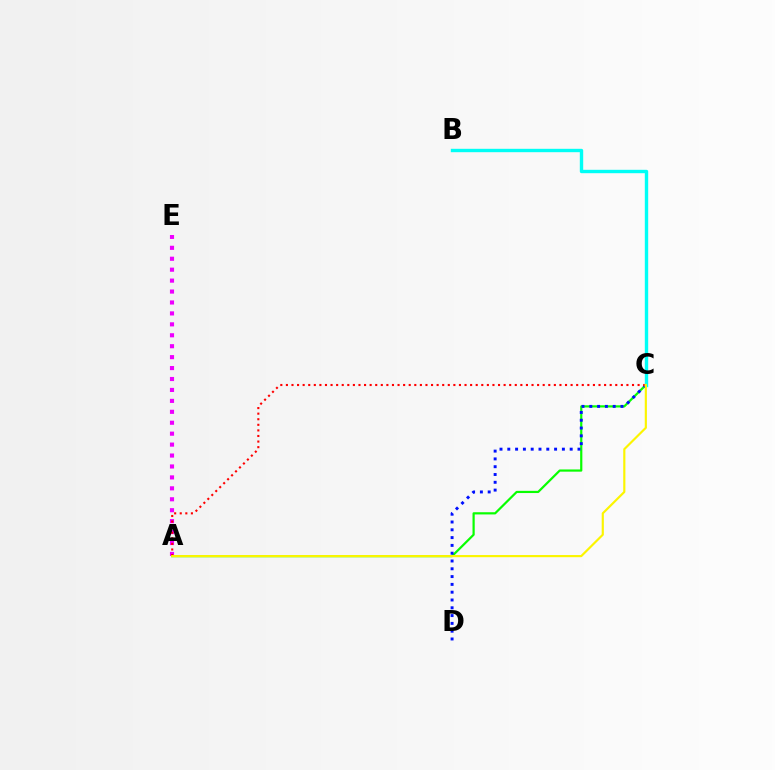{('A', 'E'): [{'color': '#ee00ff', 'line_style': 'dotted', 'thickness': 2.97}], ('A', 'C'): [{'color': '#08ff00', 'line_style': 'solid', 'thickness': 1.59}, {'color': '#ff0000', 'line_style': 'dotted', 'thickness': 1.52}, {'color': '#fcf500', 'line_style': 'solid', 'thickness': 1.56}], ('C', 'D'): [{'color': '#0010ff', 'line_style': 'dotted', 'thickness': 2.12}], ('B', 'C'): [{'color': '#00fff6', 'line_style': 'solid', 'thickness': 2.43}]}